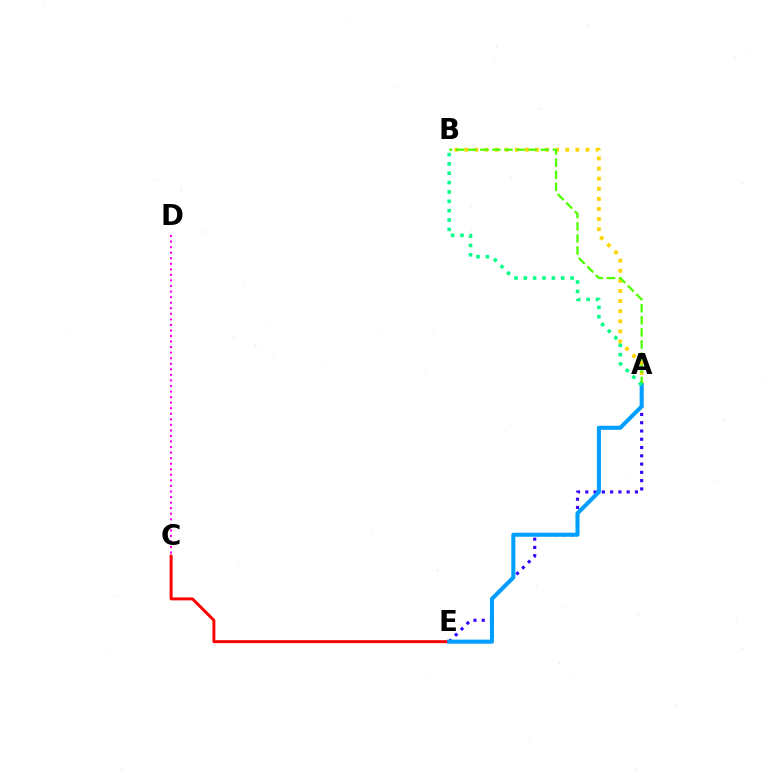{('C', 'D'): [{'color': '#ff00ed', 'line_style': 'dotted', 'thickness': 1.51}], ('C', 'E'): [{'color': '#ff0000', 'line_style': 'solid', 'thickness': 2.11}], ('A', 'B'): [{'color': '#ffd500', 'line_style': 'dotted', 'thickness': 2.74}, {'color': '#4fff00', 'line_style': 'dashed', 'thickness': 1.64}, {'color': '#00ff86', 'line_style': 'dotted', 'thickness': 2.54}], ('A', 'E'): [{'color': '#3700ff', 'line_style': 'dotted', 'thickness': 2.25}, {'color': '#009eff', 'line_style': 'solid', 'thickness': 2.92}]}